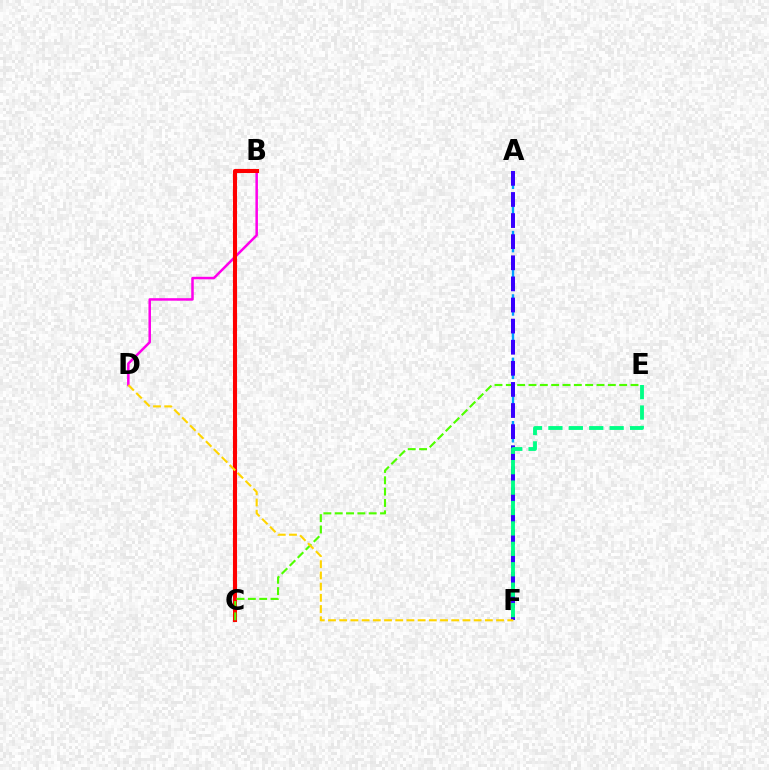{('B', 'D'): [{'color': '#ff00ed', 'line_style': 'solid', 'thickness': 1.81}], ('A', 'F'): [{'color': '#009eff', 'line_style': 'dashed', 'thickness': 1.72}, {'color': '#3700ff', 'line_style': 'dashed', 'thickness': 2.87}], ('B', 'C'): [{'color': '#ff0000', 'line_style': 'solid', 'thickness': 2.93}], ('C', 'E'): [{'color': '#4fff00', 'line_style': 'dashed', 'thickness': 1.54}], ('E', 'F'): [{'color': '#00ff86', 'line_style': 'dashed', 'thickness': 2.77}], ('D', 'F'): [{'color': '#ffd500', 'line_style': 'dashed', 'thickness': 1.52}]}